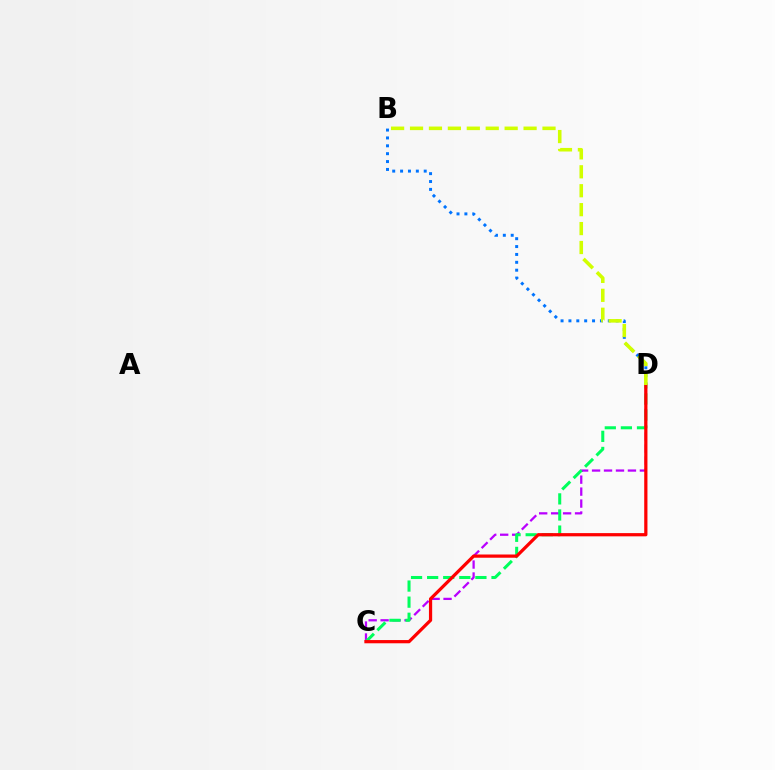{('C', 'D'): [{'color': '#b900ff', 'line_style': 'dashed', 'thickness': 1.62}, {'color': '#00ff5c', 'line_style': 'dashed', 'thickness': 2.19}, {'color': '#ff0000', 'line_style': 'solid', 'thickness': 2.32}], ('B', 'D'): [{'color': '#0074ff', 'line_style': 'dotted', 'thickness': 2.14}, {'color': '#d1ff00', 'line_style': 'dashed', 'thickness': 2.57}]}